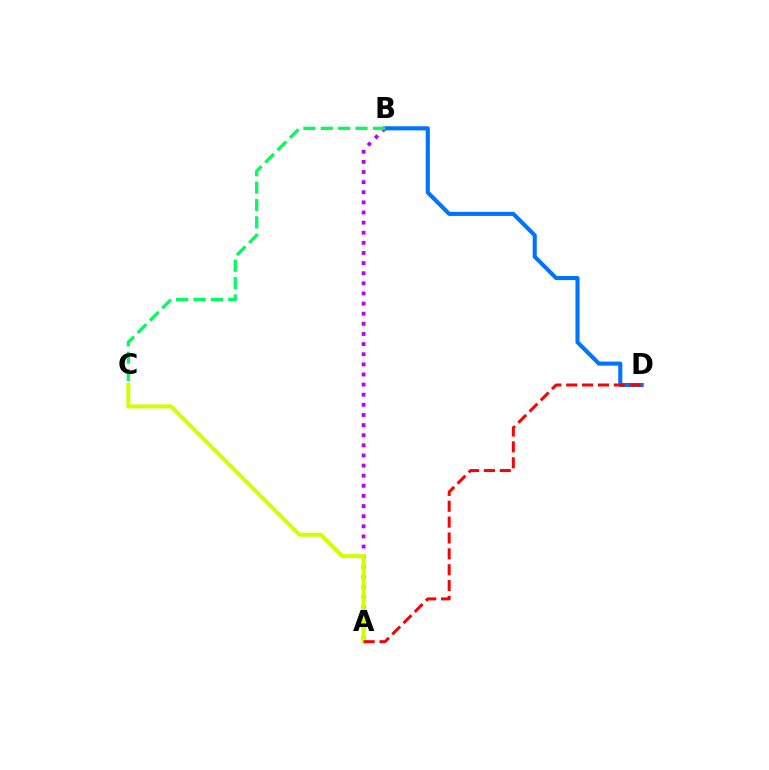{('A', 'B'): [{'color': '#b900ff', 'line_style': 'dotted', 'thickness': 2.75}], ('B', 'D'): [{'color': '#0074ff', 'line_style': 'solid', 'thickness': 2.94}], ('B', 'C'): [{'color': '#00ff5c', 'line_style': 'dashed', 'thickness': 2.36}], ('A', 'C'): [{'color': '#d1ff00', 'line_style': 'solid', 'thickness': 2.86}], ('A', 'D'): [{'color': '#ff0000', 'line_style': 'dashed', 'thickness': 2.15}]}